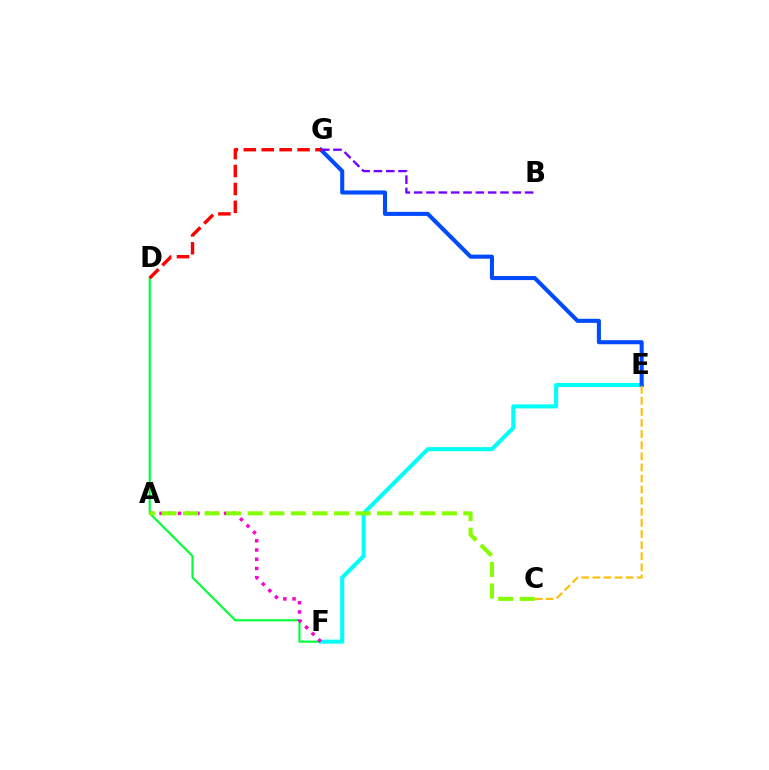{('D', 'F'): [{'color': '#00ff39', 'line_style': 'solid', 'thickness': 1.55}], ('E', 'F'): [{'color': '#00fff6', 'line_style': 'solid', 'thickness': 2.92}], ('E', 'G'): [{'color': '#004bff', 'line_style': 'solid', 'thickness': 2.93}], ('D', 'G'): [{'color': '#ff0000', 'line_style': 'dashed', 'thickness': 2.43}], ('C', 'E'): [{'color': '#ffbd00', 'line_style': 'dashed', 'thickness': 1.51}], ('A', 'F'): [{'color': '#ff00cf', 'line_style': 'dotted', 'thickness': 2.5}], ('A', 'C'): [{'color': '#84ff00', 'line_style': 'dashed', 'thickness': 2.93}], ('B', 'G'): [{'color': '#7200ff', 'line_style': 'dashed', 'thickness': 1.67}]}